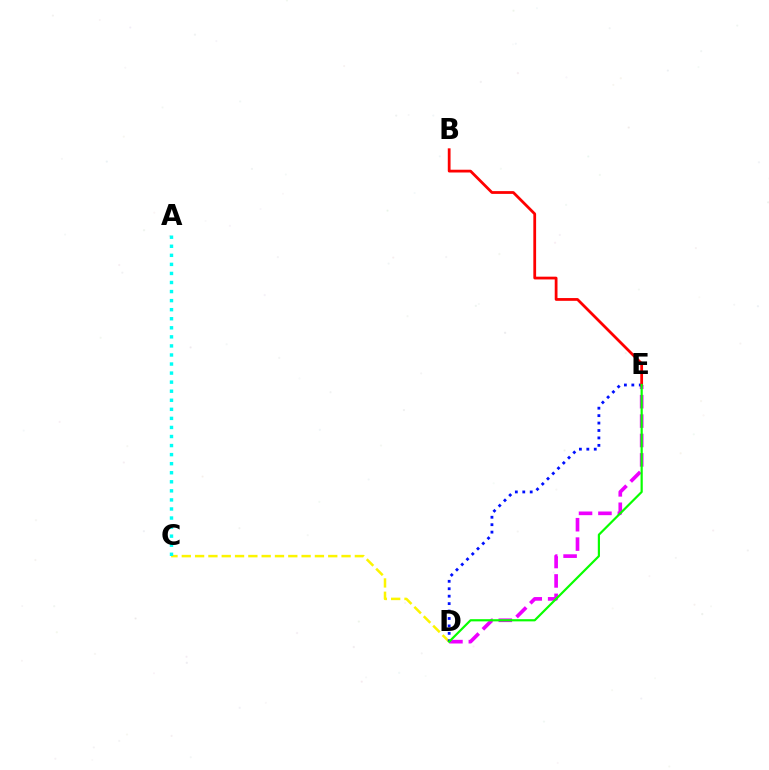{('D', 'E'): [{'color': '#ee00ff', 'line_style': 'dashed', 'thickness': 2.64}, {'color': '#0010ff', 'line_style': 'dotted', 'thickness': 2.02}, {'color': '#08ff00', 'line_style': 'solid', 'thickness': 1.57}], ('C', 'D'): [{'color': '#fcf500', 'line_style': 'dashed', 'thickness': 1.81}], ('B', 'E'): [{'color': '#ff0000', 'line_style': 'solid', 'thickness': 2.0}], ('A', 'C'): [{'color': '#00fff6', 'line_style': 'dotted', 'thickness': 2.46}]}